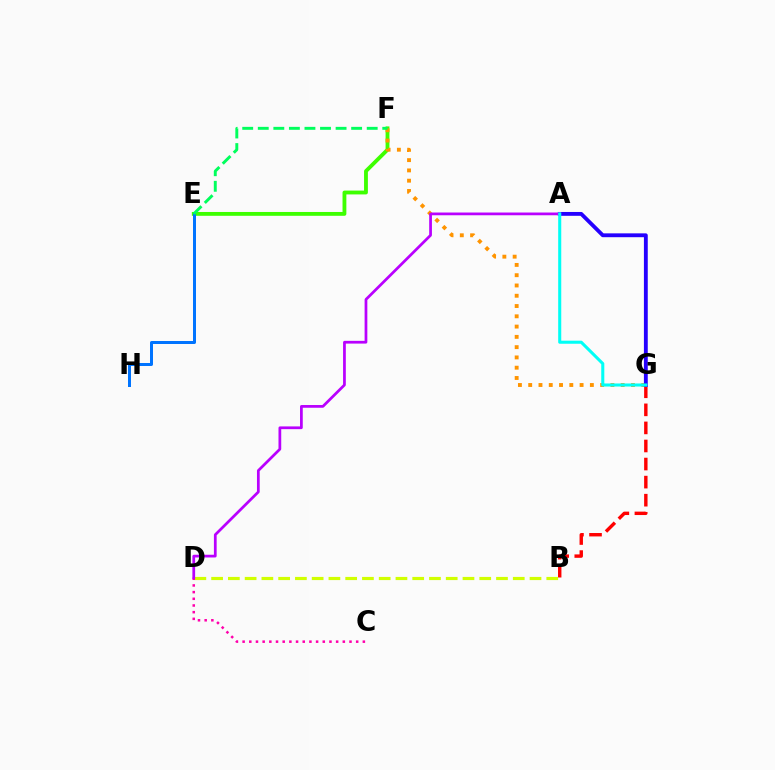{('B', 'G'): [{'color': '#ff0000', 'line_style': 'dashed', 'thickness': 2.45}], ('B', 'D'): [{'color': '#d1ff00', 'line_style': 'dashed', 'thickness': 2.28}], ('E', 'F'): [{'color': '#3dff00', 'line_style': 'solid', 'thickness': 2.76}, {'color': '#00ff5c', 'line_style': 'dashed', 'thickness': 2.11}], ('E', 'H'): [{'color': '#0074ff', 'line_style': 'solid', 'thickness': 2.16}], ('F', 'G'): [{'color': '#ff9400', 'line_style': 'dotted', 'thickness': 2.79}], ('C', 'D'): [{'color': '#ff00ac', 'line_style': 'dotted', 'thickness': 1.82}], ('A', 'G'): [{'color': '#2500ff', 'line_style': 'solid', 'thickness': 2.77}, {'color': '#00fff6', 'line_style': 'solid', 'thickness': 2.21}], ('A', 'D'): [{'color': '#b900ff', 'line_style': 'solid', 'thickness': 1.97}]}